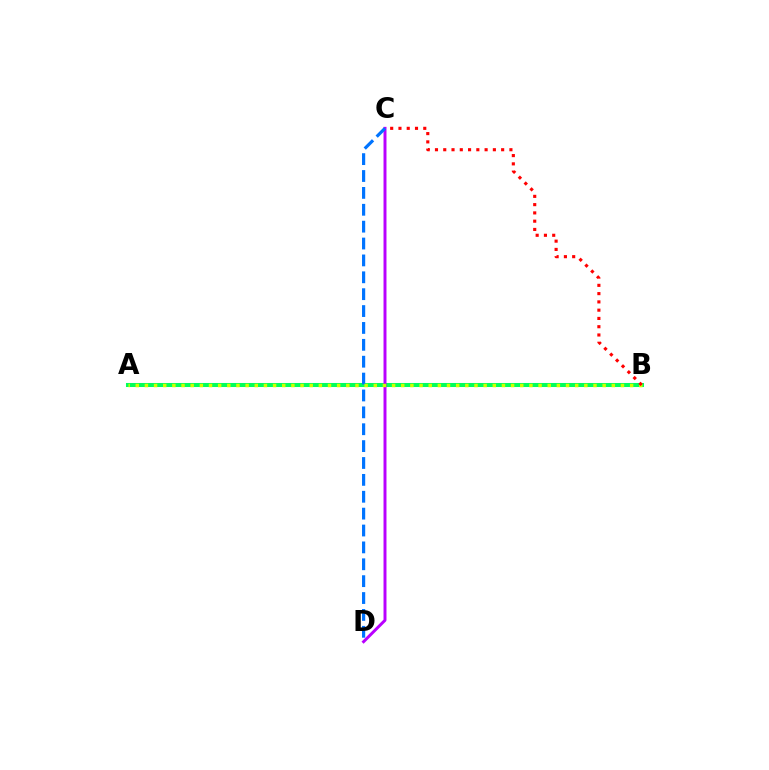{('A', 'B'): [{'color': '#00ff5c', 'line_style': 'solid', 'thickness': 2.91}, {'color': '#d1ff00', 'line_style': 'dotted', 'thickness': 2.49}], ('C', 'D'): [{'color': '#b900ff', 'line_style': 'solid', 'thickness': 2.13}, {'color': '#0074ff', 'line_style': 'dashed', 'thickness': 2.29}], ('B', 'C'): [{'color': '#ff0000', 'line_style': 'dotted', 'thickness': 2.25}]}